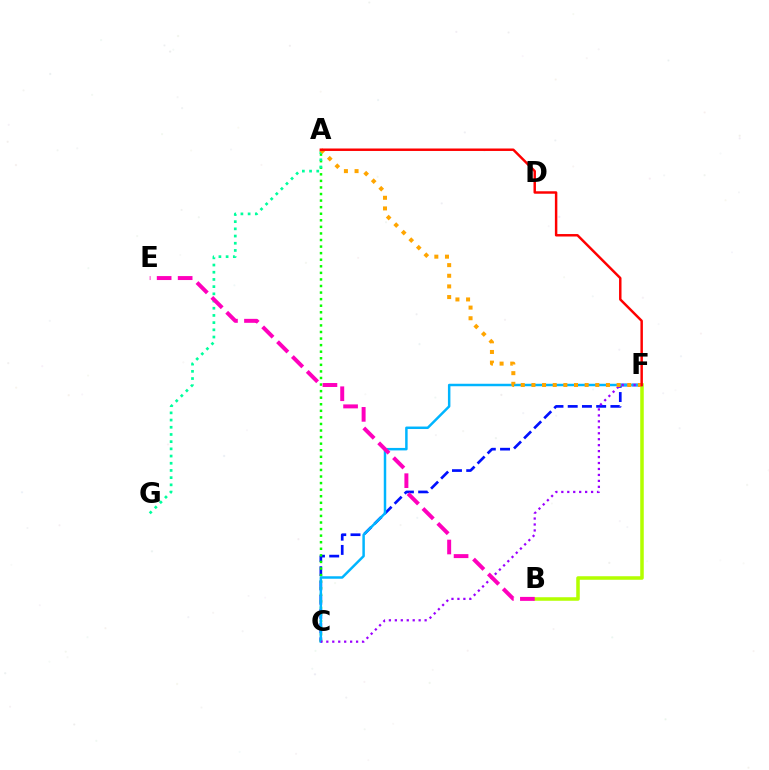{('B', 'F'): [{'color': '#b3ff00', 'line_style': 'solid', 'thickness': 2.54}], ('C', 'F'): [{'color': '#0010ff', 'line_style': 'dashed', 'thickness': 1.93}, {'color': '#00b5ff', 'line_style': 'solid', 'thickness': 1.79}, {'color': '#9b00ff', 'line_style': 'dotted', 'thickness': 1.62}], ('A', 'C'): [{'color': '#08ff00', 'line_style': 'dotted', 'thickness': 1.78}], ('A', 'G'): [{'color': '#00ff9d', 'line_style': 'dotted', 'thickness': 1.96}], ('A', 'F'): [{'color': '#ffa500', 'line_style': 'dotted', 'thickness': 2.89}, {'color': '#ff0000', 'line_style': 'solid', 'thickness': 1.77}], ('B', 'E'): [{'color': '#ff00bd', 'line_style': 'dashed', 'thickness': 2.85}]}